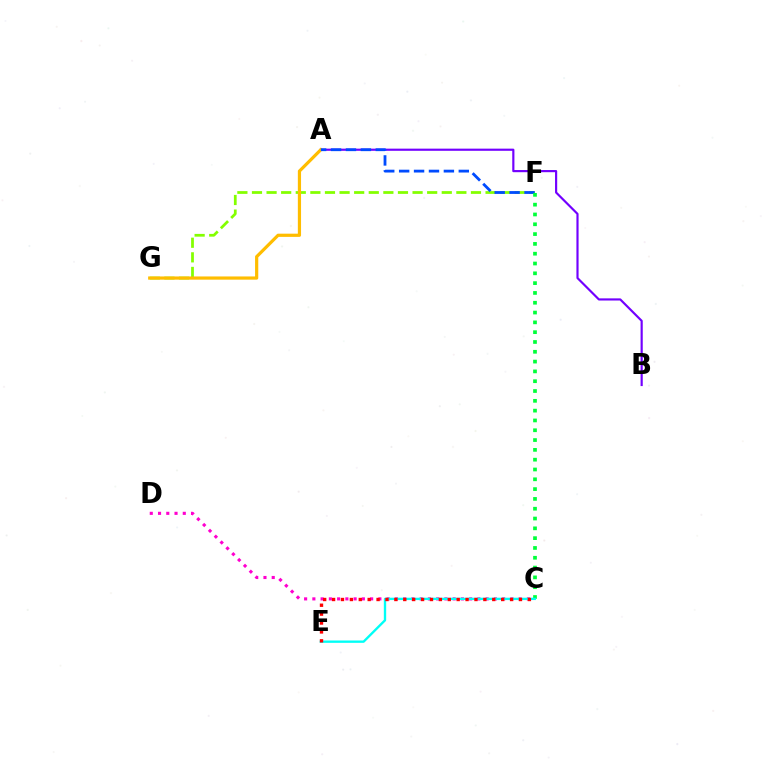{('F', 'G'): [{'color': '#84ff00', 'line_style': 'dashed', 'thickness': 1.98}], ('A', 'B'): [{'color': '#7200ff', 'line_style': 'solid', 'thickness': 1.56}], ('A', 'G'): [{'color': '#ffbd00', 'line_style': 'solid', 'thickness': 2.31}], ('A', 'F'): [{'color': '#004bff', 'line_style': 'dashed', 'thickness': 2.03}], ('C', 'F'): [{'color': '#00ff39', 'line_style': 'dotted', 'thickness': 2.66}], ('C', 'D'): [{'color': '#ff00cf', 'line_style': 'dotted', 'thickness': 2.24}], ('C', 'E'): [{'color': '#00fff6', 'line_style': 'solid', 'thickness': 1.69}, {'color': '#ff0000', 'line_style': 'dotted', 'thickness': 2.42}]}